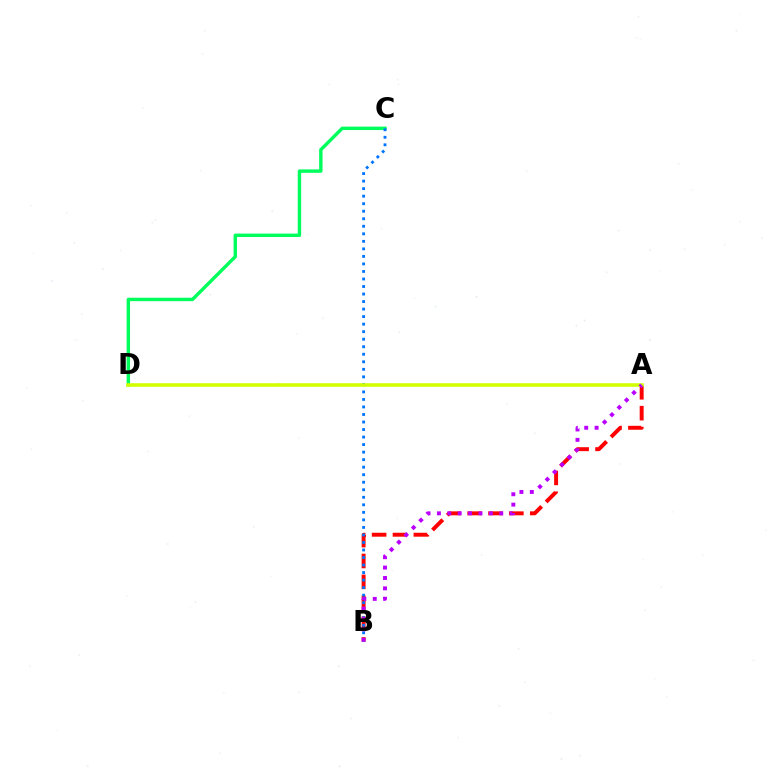{('A', 'B'): [{'color': '#ff0000', 'line_style': 'dashed', 'thickness': 2.84}, {'color': '#b900ff', 'line_style': 'dotted', 'thickness': 2.82}], ('C', 'D'): [{'color': '#00ff5c', 'line_style': 'solid', 'thickness': 2.46}], ('B', 'C'): [{'color': '#0074ff', 'line_style': 'dotted', 'thickness': 2.05}], ('A', 'D'): [{'color': '#d1ff00', 'line_style': 'solid', 'thickness': 2.57}]}